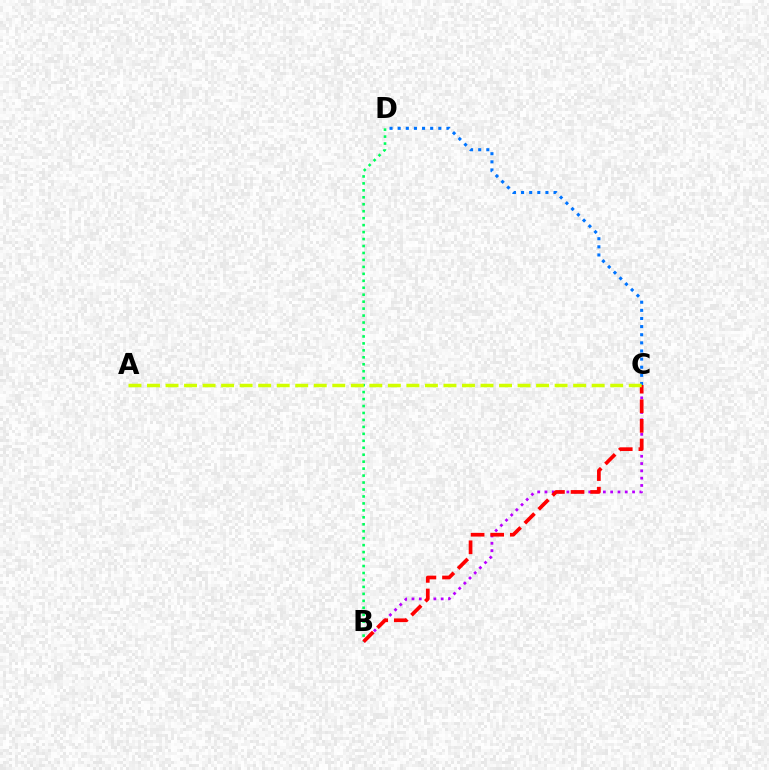{('B', 'C'): [{'color': '#b900ff', 'line_style': 'dotted', 'thickness': 1.98}, {'color': '#ff0000', 'line_style': 'dashed', 'thickness': 2.66}], ('C', 'D'): [{'color': '#0074ff', 'line_style': 'dotted', 'thickness': 2.21}], ('B', 'D'): [{'color': '#00ff5c', 'line_style': 'dotted', 'thickness': 1.89}], ('A', 'C'): [{'color': '#d1ff00', 'line_style': 'dashed', 'thickness': 2.52}]}